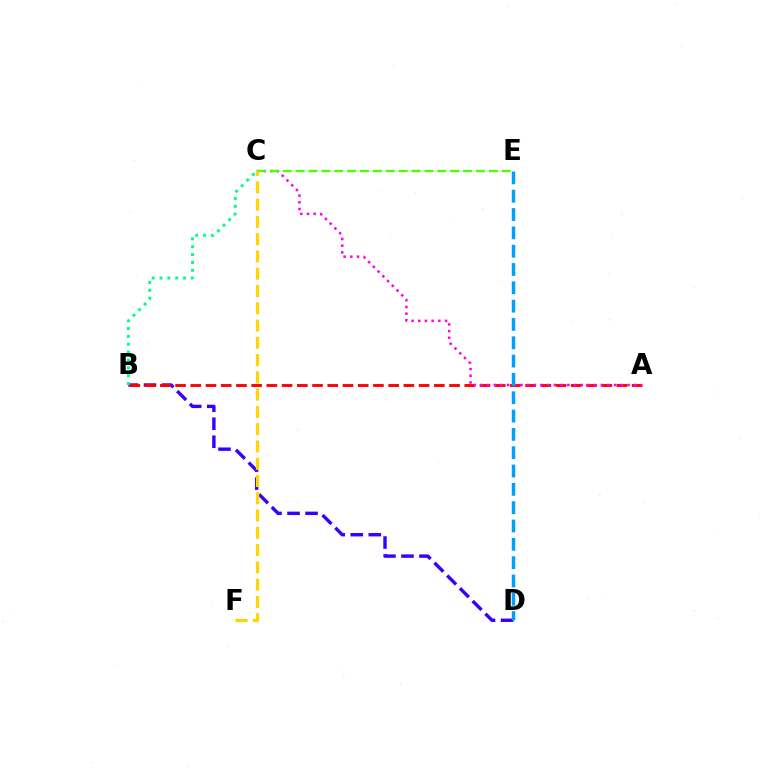{('B', 'D'): [{'color': '#3700ff', 'line_style': 'dashed', 'thickness': 2.45}], ('A', 'B'): [{'color': '#ff0000', 'line_style': 'dashed', 'thickness': 2.07}], ('A', 'C'): [{'color': '#ff00ed', 'line_style': 'dotted', 'thickness': 1.82}], ('C', 'E'): [{'color': '#4fff00', 'line_style': 'dashed', 'thickness': 1.75}], ('D', 'E'): [{'color': '#009eff', 'line_style': 'dashed', 'thickness': 2.49}], ('C', 'F'): [{'color': '#ffd500', 'line_style': 'dashed', 'thickness': 2.35}], ('B', 'C'): [{'color': '#00ff86', 'line_style': 'dotted', 'thickness': 2.13}]}